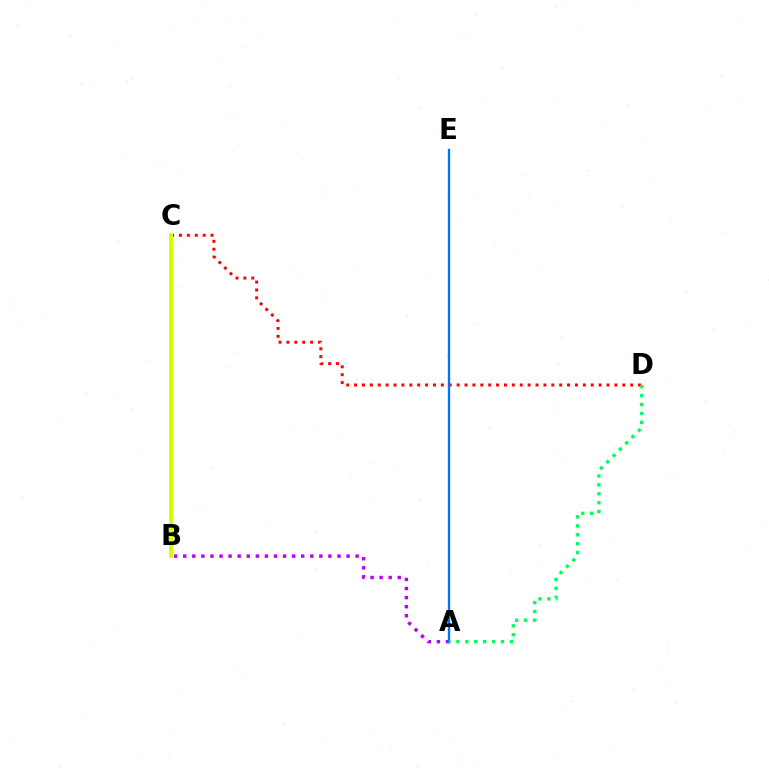{('C', 'D'): [{'color': '#ff0000', 'line_style': 'dotted', 'thickness': 2.14}], ('A', 'B'): [{'color': '#b900ff', 'line_style': 'dotted', 'thickness': 2.47}], ('B', 'C'): [{'color': '#d1ff00', 'line_style': 'solid', 'thickness': 2.83}], ('A', 'E'): [{'color': '#0074ff', 'line_style': 'solid', 'thickness': 1.71}], ('A', 'D'): [{'color': '#00ff5c', 'line_style': 'dotted', 'thickness': 2.42}]}